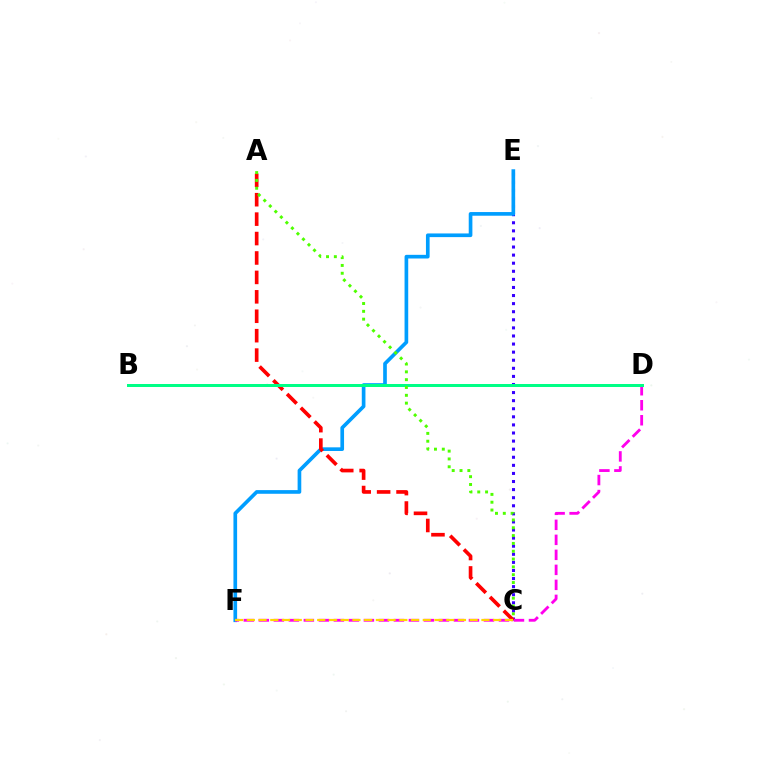{('C', 'E'): [{'color': '#3700ff', 'line_style': 'dotted', 'thickness': 2.2}], ('E', 'F'): [{'color': '#009eff', 'line_style': 'solid', 'thickness': 2.64}], ('A', 'C'): [{'color': '#ff0000', 'line_style': 'dashed', 'thickness': 2.64}, {'color': '#4fff00', 'line_style': 'dotted', 'thickness': 2.13}], ('D', 'F'): [{'color': '#ff00ed', 'line_style': 'dashed', 'thickness': 2.04}], ('B', 'D'): [{'color': '#00ff86', 'line_style': 'solid', 'thickness': 2.16}], ('C', 'F'): [{'color': '#ffd500', 'line_style': 'dashed', 'thickness': 1.59}]}